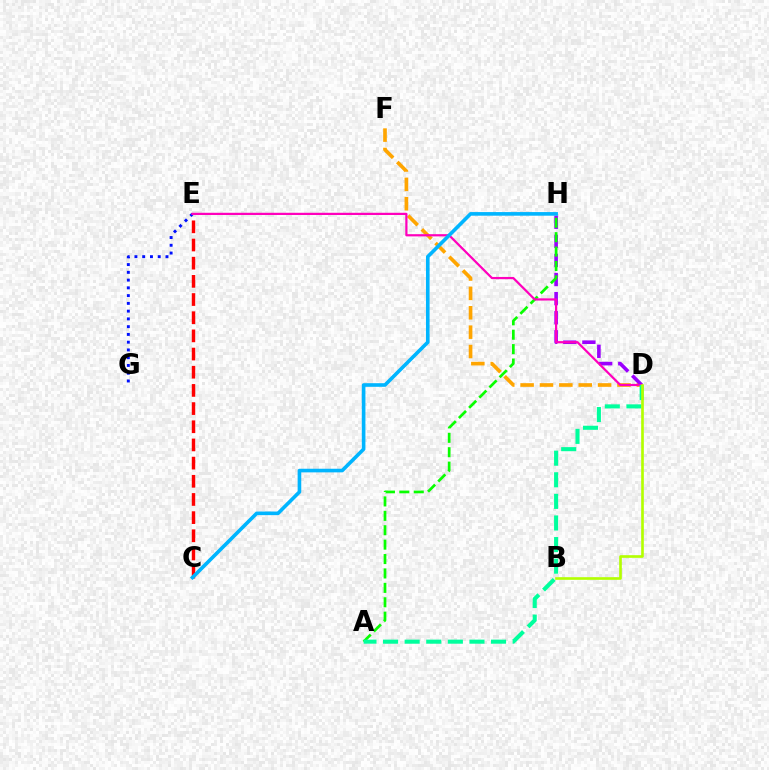{('D', 'F'): [{'color': '#ffa500', 'line_style': 'dashed', 'thickness': 2.63}], ('C', 'E'): [{'color': '#ff0000', 'line_style': 'dashed', 'thickness': 2.47}], ('D', 'H'): [{'color': '#9b00ff', 'line_style': 'dashed', 'thickness': 2.59}], ('A', 'H'): [{'color': '#08ff00', 'line_style': 'dashed', 'thickness': 1.96}], ('E', 'G'): [{'color': '#0010ff', 'line_style': 'dotted', 'thickness': 2.11}], ('D', 'E'): [{'color': '#ff00bd', 'line_style': 'solid', 'thickness': 1.59}], ('A', 'D'): [{'color': '#00ff9d', 'line_style': 'dashed', 'thickness': 2.93}], ('B', 'D'): [{'color': '#b3ff00', 'line_style': 'solid', 'thickness': 1.91}], ('C', 'H'): [{'color': '#00b5ff', 'line_style': 'solid', 'thickness': 2.6}]}